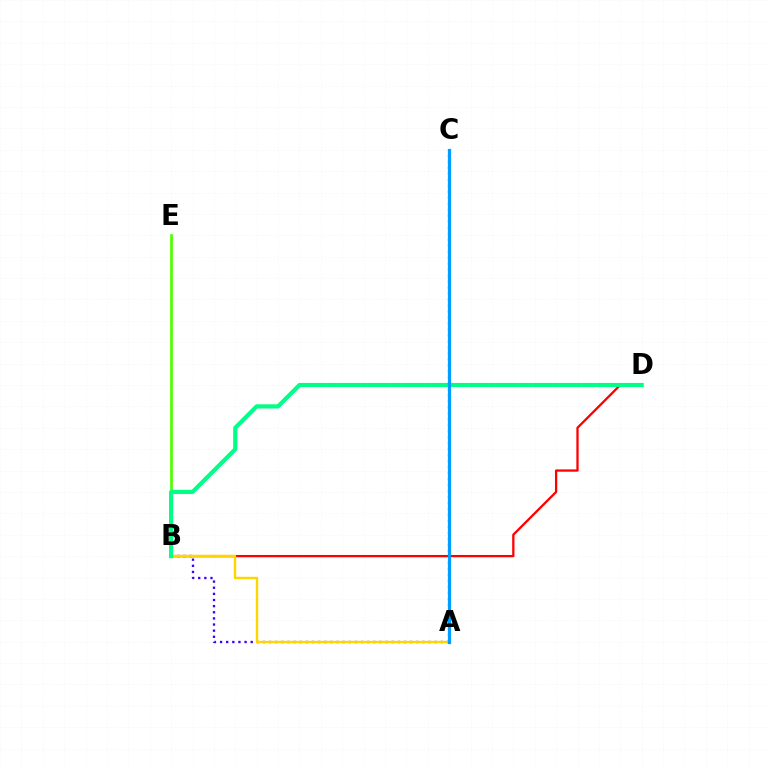{('B', 'E'): [{'color': '#4fff00', 'line_style': 'solid', 'thickness': 1.95}], ('A', 'B'): [{'color': '#3700ff', 'line_style': 'dotted', 'thickness': 1.67}, {'color': '#ffd500', 'line_style': 'solid', 'thickness': 1.73}], ('B', 'D'): [{'color': '#ff0000', 'line_style': 'solid', 'thickness': 1.65}, {'color': '#00ff86', 'line_style': 'solid', 'thickness': 3.0}], ('A', 'C'): [{'color': '#ff00ed', 'line_style': 'dotted', 'thickness': 1.63}, {'color': '#009eff', 'line_style': 'solid', 'thickness': 2.32}]}